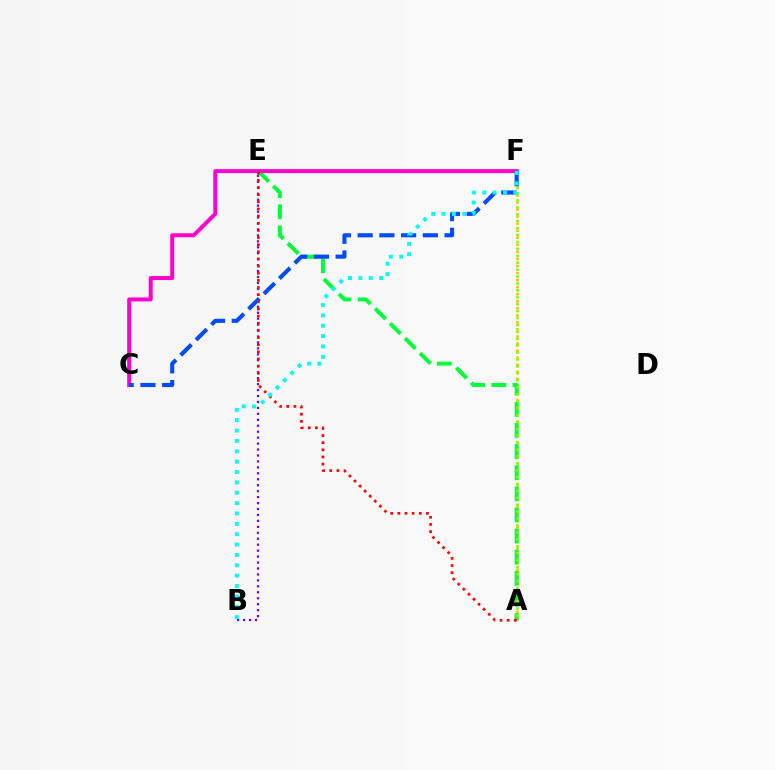{('A', 'F'): [{'color': '#ffbd00', 'line_style': 'dotted', 'thickness': 1.92}, {'color': '#84ff00', 'line_style': 'dotted', 'thickness': 1.88}], ('A', 'E'): [{'color': '#00ff39', 'line_style': 'dashed', 'thickness': 2.87}, {'color': '#ff0000', 'line_style': 'dotted', 'thickness': 1.94}], ('C', 'F'): [{'color': '#ff00cf', 'line_style': 'solid', 'thickness': 2.86}, {'color': '#004bff', 'line_style': 'dashed', 'thickness': 2.95}], ('B', 'E'): [{'color': '#7200ff', 'line_style': 'dotted', 'thickness': 1.62}], ('B', 'F'): [{'color': '#00fff6', 'line_style': 'dotted', 'thickness': 2.82}]}